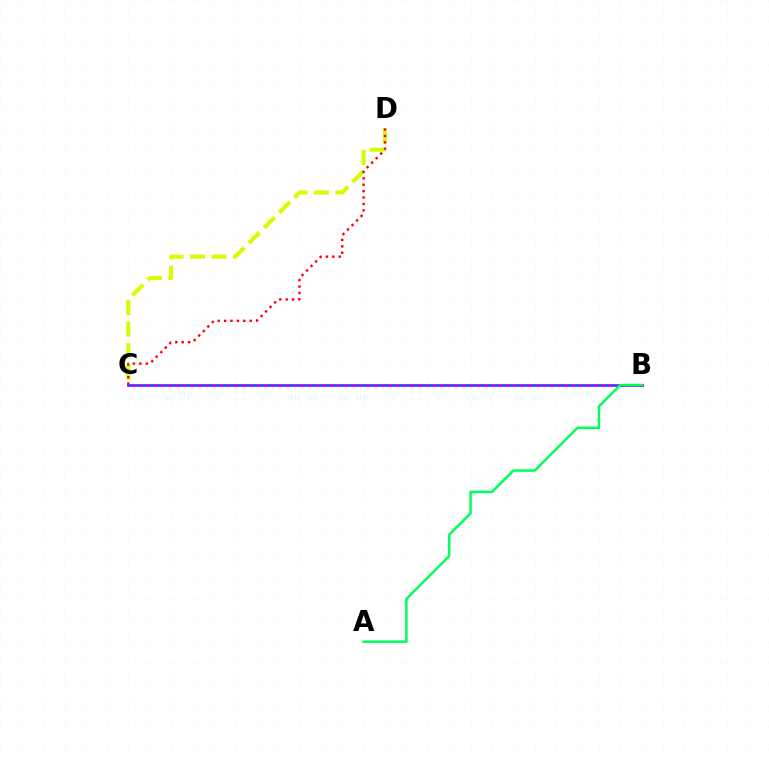{('B', 'C'): [{'color': '#b900ff', 'line_style': 'solid', 'thickness': 2.0}, {'color': '#0074ff', 'line_style': 'dotted', 'thickness': 1.99}], ('A', 'B'): [{'color': '#00ff5c', 'line_style': 'solid', 'thickness': 1.8}], ('C', 'D'): [{'color': '#d1ff00', 'line_style': 'dashed', 'thickness': 2.92}, {'color': '#ff0000', 'line_style': 'dotted', 'thickness': 1.74}]}